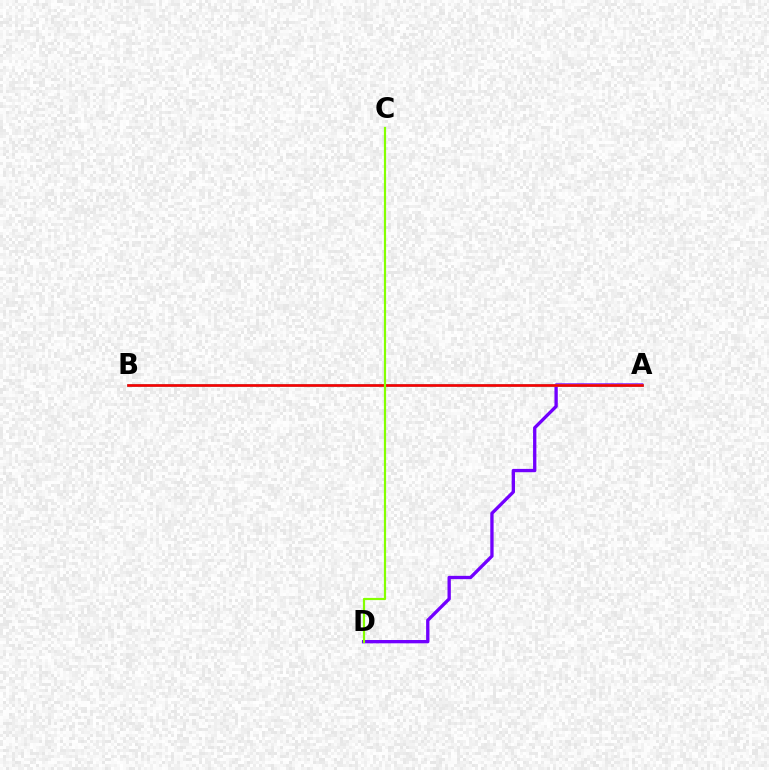{('A', 'D'): [{'color': '#7200ff', 'line_style': 'solid', 'thickness': 2.39}], ('A', 'B'): [{'color': '#00fff6', 'line_style': 'solid', 'thickness': 1.85}, {'color': '#ff0000', 'line_style': 'solid', 'thickness': 1.93}], ('C', 'D'): [{'color': '#84ff00', 'line_style': 'solid', 'thickness': 1.58}]}